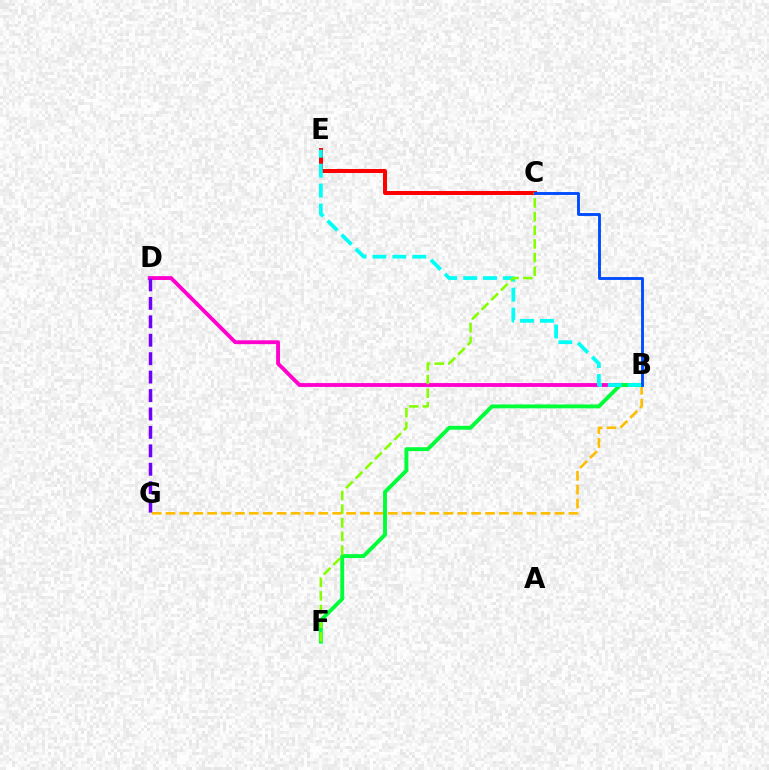{('B', 'D'): [{'color': '#ff00cf', 'line_style': 'solid', 'thickness': 2.76}], ('B', 'G'): [{'color': '#ffbd00', 'line_style': 'dashed', 'thickness': 1.89}], ('C', 'E'): [{'color': '#ff0000', 'line_style': 'solid', 'thickness': 2.87}], ('D', 'G'): [{'color': '#7200ff', 'line_style': 'dashed', 'thickness': 2.5}], ('B', 'F'): [{'color': '#00ff39', 'line_style': 'solid', 'thickness': 2.8}], ('B', 'E'): [{'color': '#00fff6', 'line_style': 'dashed', 'thickness': 2.71}], ('C', 'F'): [{'color': '#84ff00', 'line_style': 'dashed', 'thickness': 1.86}], ('B', 'C'): [{'color': '#004bff', 'line_style': 'solid', 'thickness': 2.06}]}